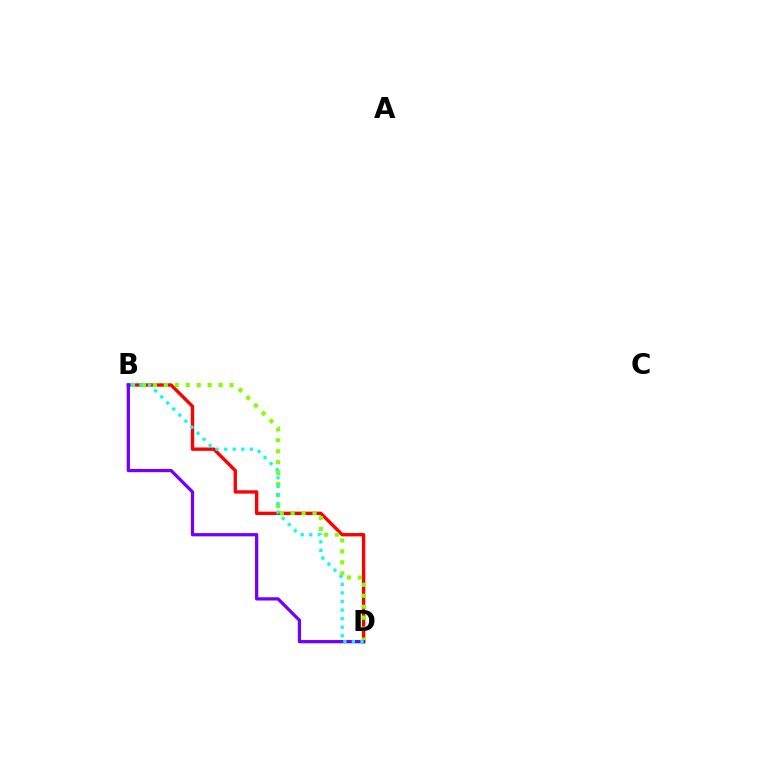{('B', 'D'): [{'color': '#ff0000', 'line_style': 'solid', 'thickness': 2.42}, {'color': '#84ff00', 'line_style': 'dotted', 'thickness': 2.98}, {'color': '#7200ff', 'line_style': 'solid', 'thickness': 2.35}, {'color': '#00fff6', 'line_style': 'dotted', 'thickness': 2.33}]}